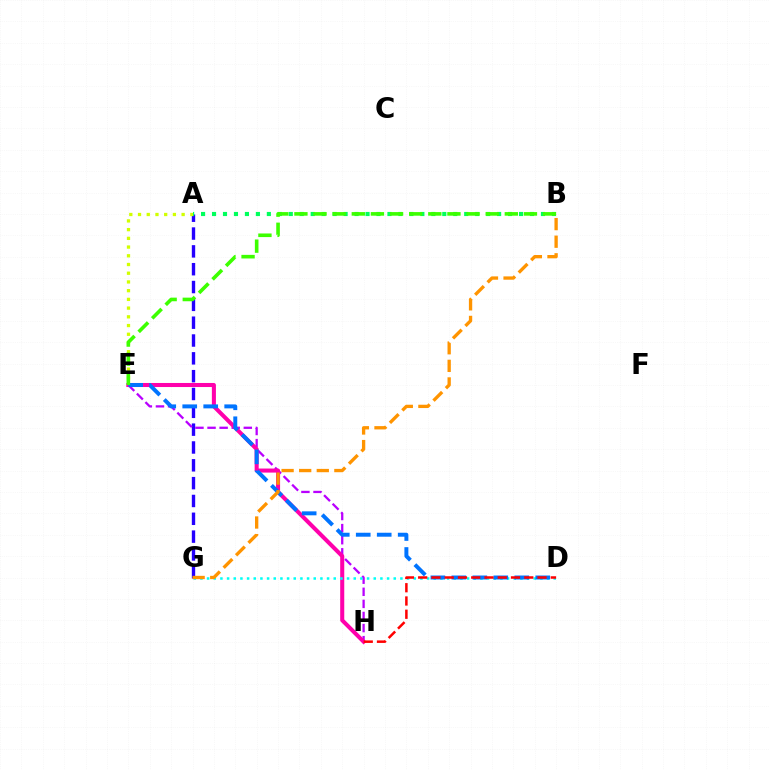{('A', 'G'): [{'color': '#2500ff', 'line_style': 'dashed', 'thickness': 2.42}], ('A', 'E'): [{'color': '#d1ff00', 'line_style': 'dotted', 'thickness': 2.37}], ('A', 'B'): [{'color': '#00ff5c', 'line_style': 'dotted', 'thickness': 2.98}], ('E', 'H'): [{'color': '#b900ff', 'line_style': 'dashed', 'thickness': 1.64}, {'color': '#ff00ac', 'line_style': 'solid', 'thickness': 2.92}], ('D', 'G'): [{'color': '#00fff6', 'line_style': 'dotted', 'thickness': 1.81}], ('D', 'E'): [{'color': '#0074ff', 'line_style': 'dashed', 'thickness': 2.85}], ('B', 'G'): [{'color': '#ff9400', 'line_style': 'dashed', 'thickness': 2.39}], ('D', 'H'): [{'color': '#ff0000', 'line_style': 'dashed', 'thickness': 1.8}], ('B', 'E'): [{'color': '#3dff00', 'line_style': 'dashed', 'thickness': 2.6}]}